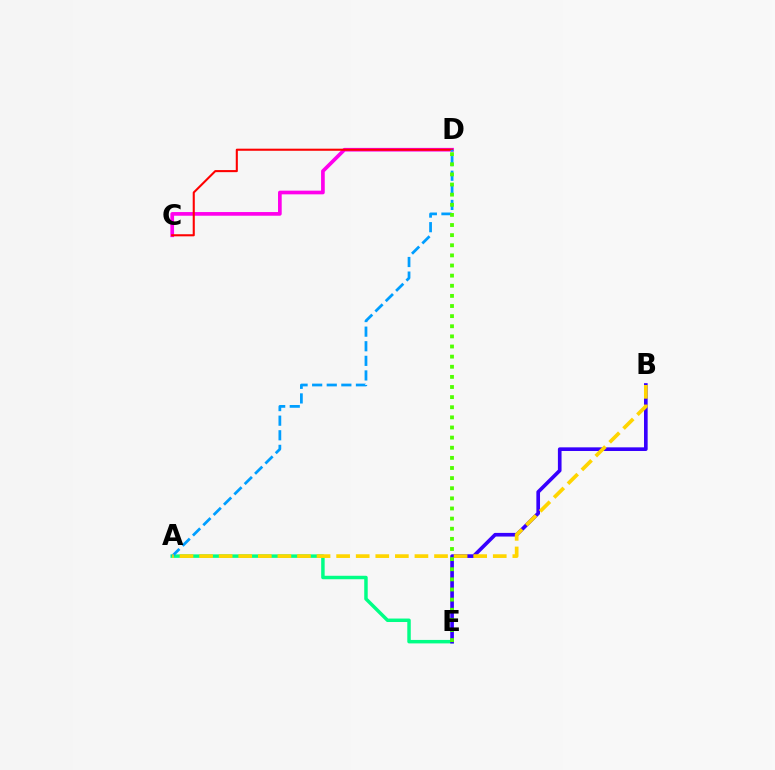{('A', 'E'): [{'color': '#00ff86', 'line_style': 'solid', 'thickness': 2.5}], ('C', 'D'): [{'color': '#ff00ed', 'line_style': 'solid', 'thickness': 2.65}, {'color': '#ff0000', 'line_style': 'solid', 'thickness': 1.5}], ('B', 'E'): [{'color': '#3700ff', 'line_style': 'solid', 'thickness': 2.63}], ('A', 'D'): [{'color': '#009eff', 'line_style': 'dashed', 'thickness': 1.98}], ('A', 'B'): [{'color': '#ffd500', 'line_style': 'dashed', 'thickness': 2.66}], ('D', 'E'): [{'color': '#4fff00', 'line_style': 'dotted', 'thickness': 2.75}]}